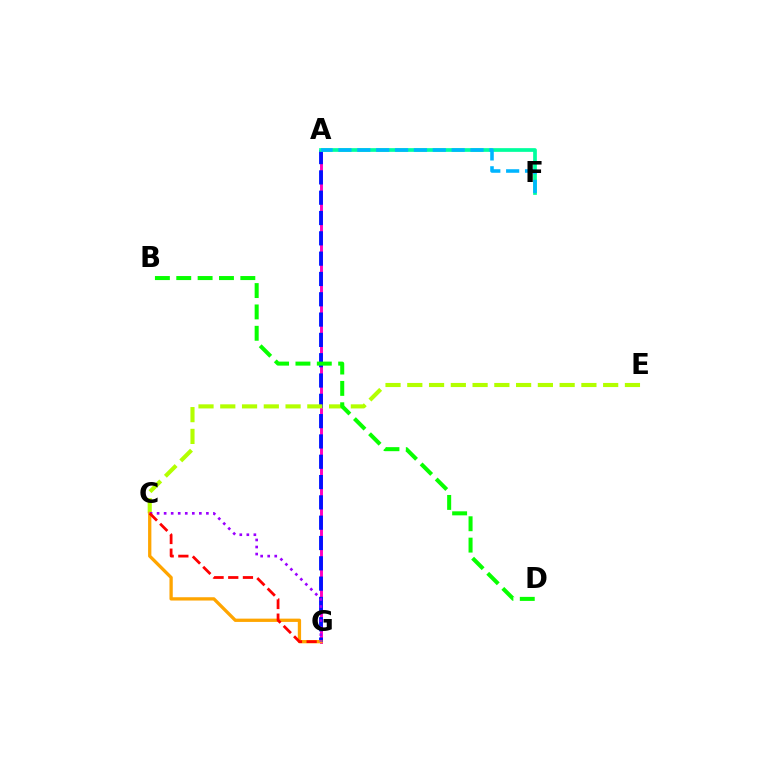{('A', 'G'): [{'color': '#ff00bd', 'line_style': 'solid', 'thickness': 2.11}, {'color': '#0010ff', 'line_style': 'dashed', 'thickness': 2.76}], ('C', 'E'): [{'color': '#b3ff00', 'line_style': 'dashed', 'thickness': 2.96}], ('A', 'F'): [{'color': '#00ff9d', 'line_style': 'solid', 'thickness': 2.67}, {'color': '#00b5ff', 'line_style': 'dashed', 'thickness': 2.56}], ('C', 'G'): [{'color': '#ffa500', 'line_style': 'solid', 'thickness': 2.37}, {'color': '#9b00ff', 'line_style': 'dotted', 'thickness': 1.91}, {'color': '#ff0000', 'line_style': 'dashed', 'thickness': 2.0}], ('B', 'D'): [{'color': '#08ff00', 'line_style': 'dashed', 'thickness': 2.9}]}